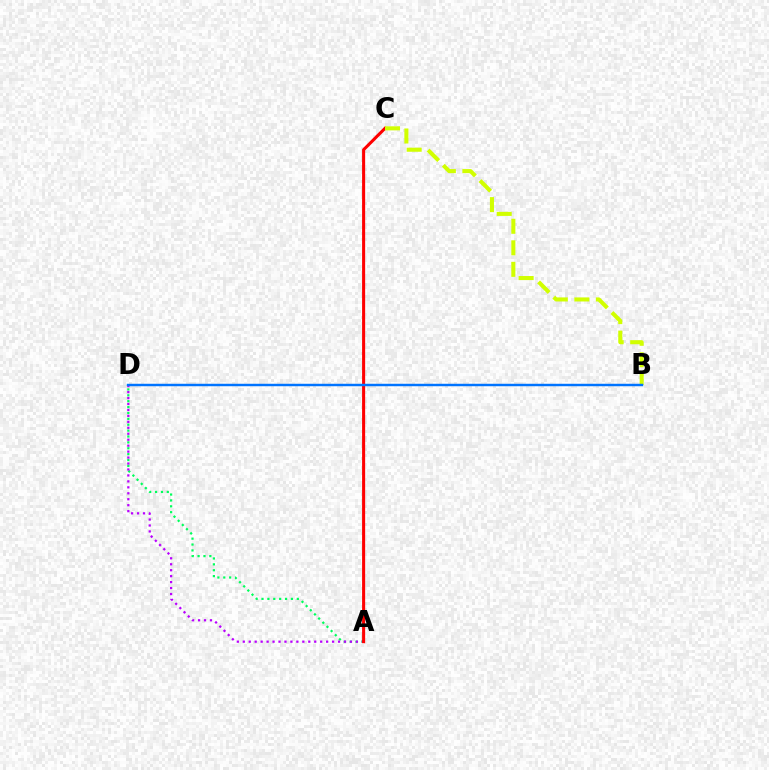{('A', 'D'): [{'color': '#00ff5c', 'line_style': 'dotted', 'thickness': 1.6}, {'color': '#b900ff', 'line_style': 'dotted', 'thickness': 1.62}], ('A', 'C'): [{'color': '#ff0000', 'line_style': 'solid', 'thickness': 2.2}], ('B', 'C'): [{'color': '#d1ff00', 'line_style': 'dashed', 'thickness': 2.92}], ('B', 'D'): [{'color': '#0074ff', 'line_style': 'solid', 'thickness': 1.76}]}